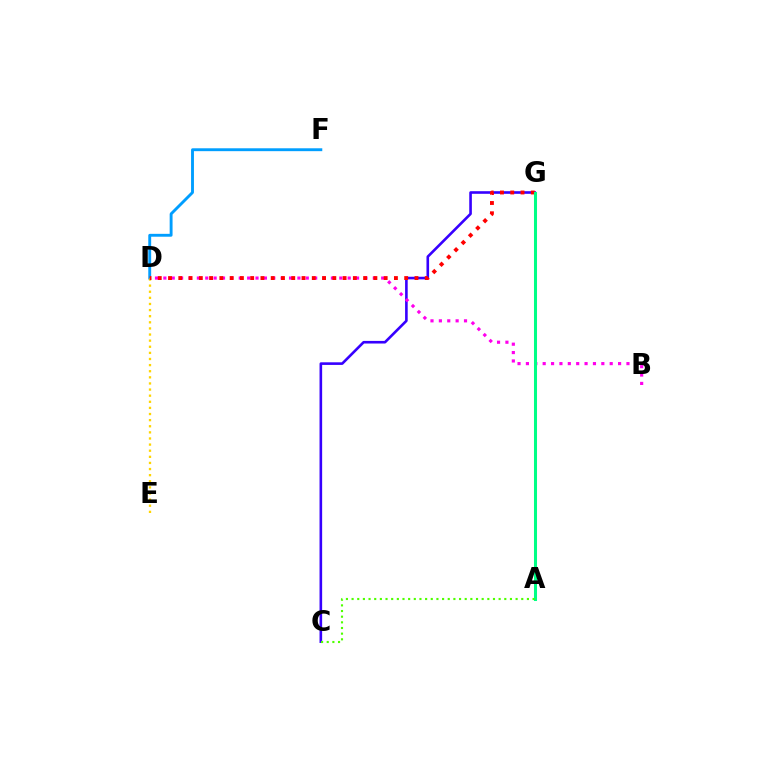{('D', 'F'): [{'color': '#009eff', 'line_style': 'solid', 'thickness': 2.08}], ('D', 'E'): [{'color': '#ffd500', 'line_style': 'dotted', 'thickness': 1.66}], ('C', 'G'): [{'color': '#3700ff', 'line_style': 'solid', 'thickness': 1.88}], ('B', 'D'): [{'color': '#ff00ed', 'line_style': 'dotted', 'thickness': 2.28}], ('D', 'G'): [{'color': '#ff0000', 'line_style': 'dotted', 'thickness': 2.79}], ('A', 'G'): [{'color': '#00ff86', 'line_style': 'solid', 'thickness': 2.19}], ('A', 'C'): [{'color': '#4fff00', 'line_style': 'dotted', 'thickness': 1.54}]}